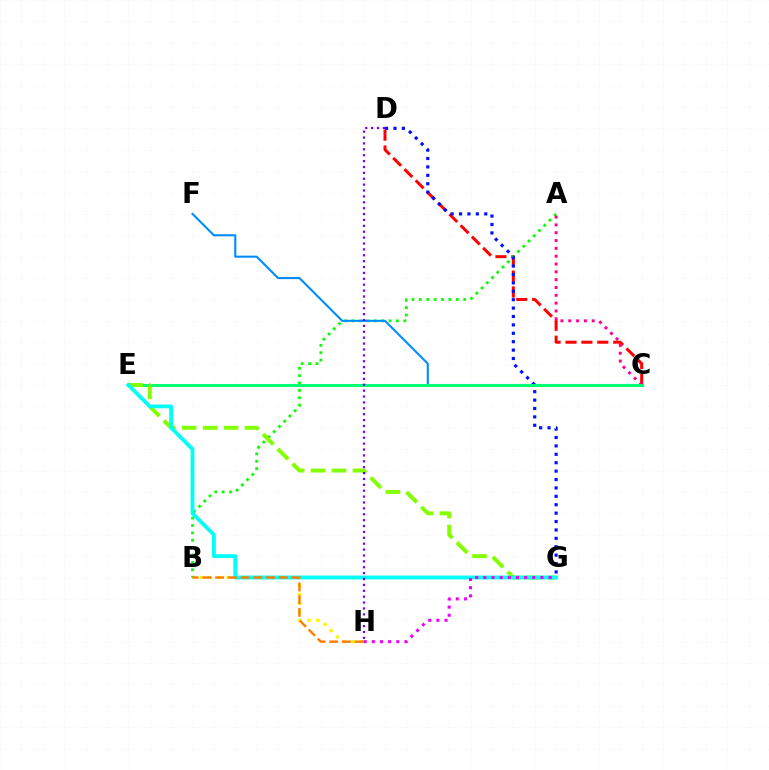{('C', 'D'): [{'color': '#ff0000', 'line_style': 'dashed', 'thickness': 2.16}], ('B', 'H'): [{'color': '#fcf500', 'line_style': 'dotted', 'thickness': 2.4}, {'color': '#ff7c00', 'line_style': 'dashed', 'thickness': 1.73}], ('A', 'B'): [{'color': '#08ff00', 'line_style': 'dotted', 'thickness': 2.01}], ('D', 'G'): [{'color': '#0010ff', 'line_style': 'dotted', 'thickness': 2.28}], ('C', 'F'): [{'color': '#008cff', 'line_style': 'solid', 'thickness': 1.5}], ('A', 'C'): [{'color': '#ff0094', 'line_style': 'dotted', 'thickness': 2.13}], ('C', 'E'): [{'color': '#00ff74', 'line_style': 'solid', 'thickness': 2.16}], ('E', 'G'): [{'color': '#84ff00', 'line_style': 'dashed', 'thickness': 2.85}, {'color': '#00fff6', 'line_style': 'solid', 'thickness': 2.76}], ('G', 'H'): [{'color': '#ee00ff', 'line_style': 'dotted', 'thickness': 2.22}], ('D', 'H'): [{'color': '#7200ff', 'line_style': 'dotted', 'thickness': 1.6}]}